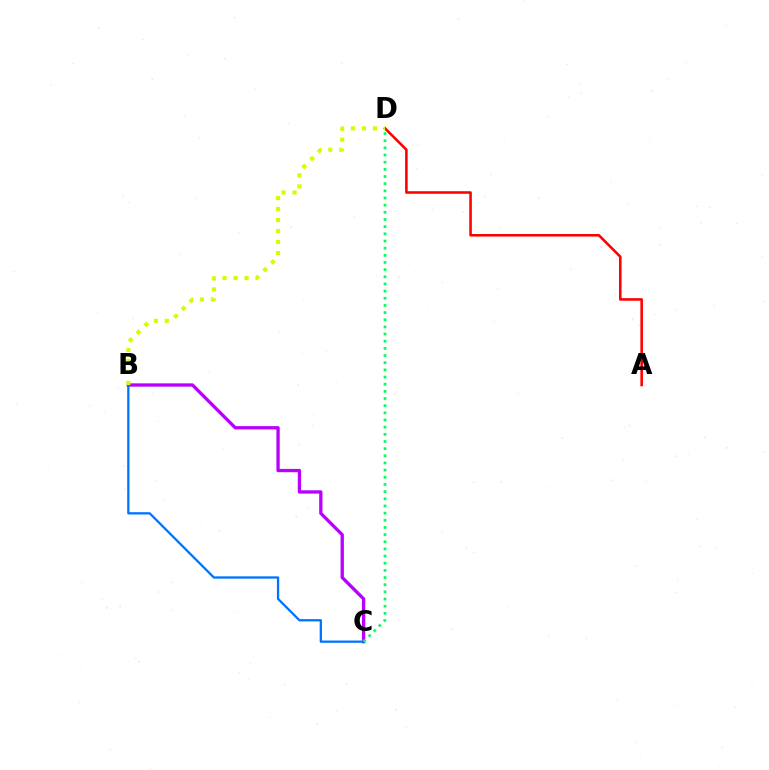{('B', 'C'): [{'color': '#b900ff', 'line_style': 'solid', 'thickness': 2.38}, {'color': '#0074ff', 'line_style': 'solid', 'thickness': 1.65}], ('A', 'D'): [{'color': '#ff0000', 'line_style': 'solid', 'thickness': 1.85}], ('B', 'D'): [{'color': '#d1ff00', 'line_style': 'dotted', 'thickness': 2.99}], ('C', 'D'): [{'color': '#00ff5c', 'line_style': 'dotted', 'thickness': 1.95}]}